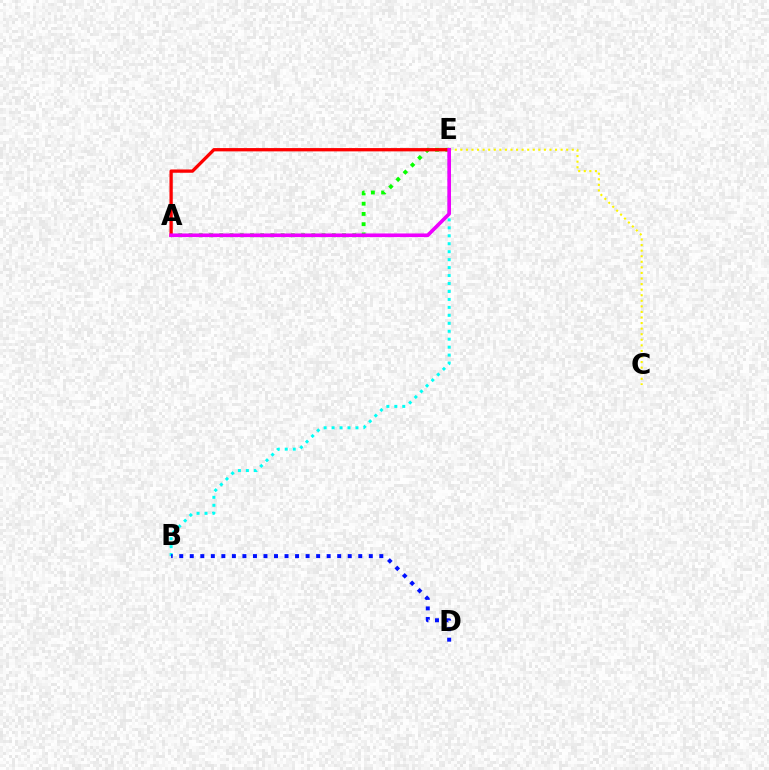{('A', 'E'): [{'color': '#08ff00', 'line_style': 'dotted', 'thickness': 2.78}, {'color': '#ff0000', 'line_style': 'solid', 'thickness': 2.37}, {'color': '#ee00ff', 'line_style': 'solid', 'thickness': 2.62}], ('C', 'E'): [{'color': '#fcf500', 'line_style': 'dotted', 'thickness': 1.51}], ('B', 'E'): [{'color': '#00fff6', 'line_style': 'dotted', 'thickness': 2.16}], ('B', 'D'): [{'color': '#0010ff', 'line_style': 'dotted', 'thickness': 2.86}]}